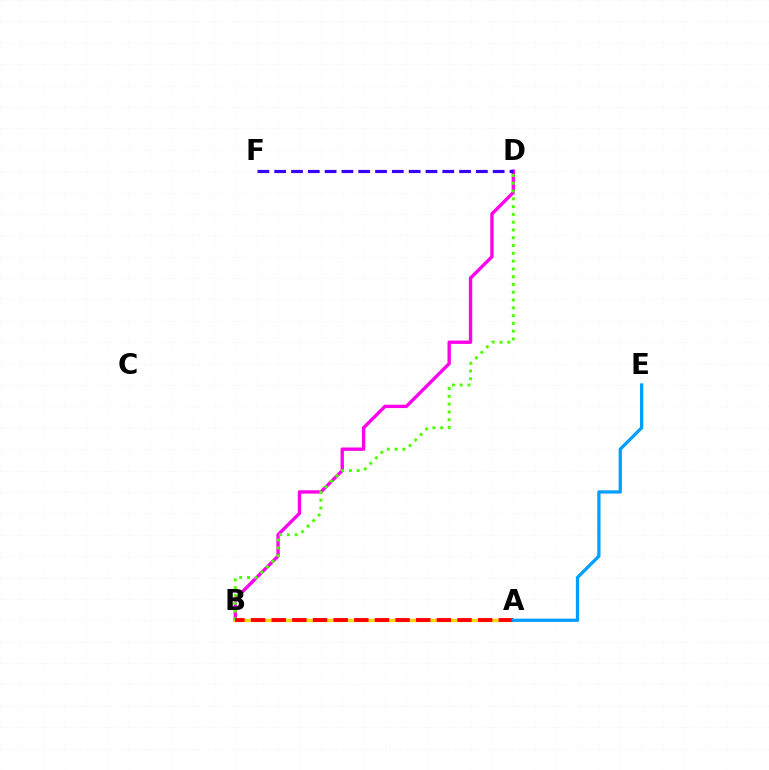{('A', 'B'): [{'color': '#00ff86', 'line_style': 'dotted', 'thickness': 2.1}, {'color': '#ffd500', 'line_style': 'solid', 'thickness': 2.38}, {'color': '#ff0000', 'line_style': 'dashed', 'thickness': 2.8}], ('B', 'D'): [{'color': '#ff00ed', 'line_style': 'solid', 'thickness': 2.41}, {'color': '#4fff00', 'line_style': 'dotted', 'thickness': 2.12}], ('D', 'F'): [{'color': '#3700ff', 'line_style': 'dashed', 'thickness': 2.28}], ('A', 'E'): [{'color': '#009eff', 'line_style': 'solid', 'thickness': 2.34}]}